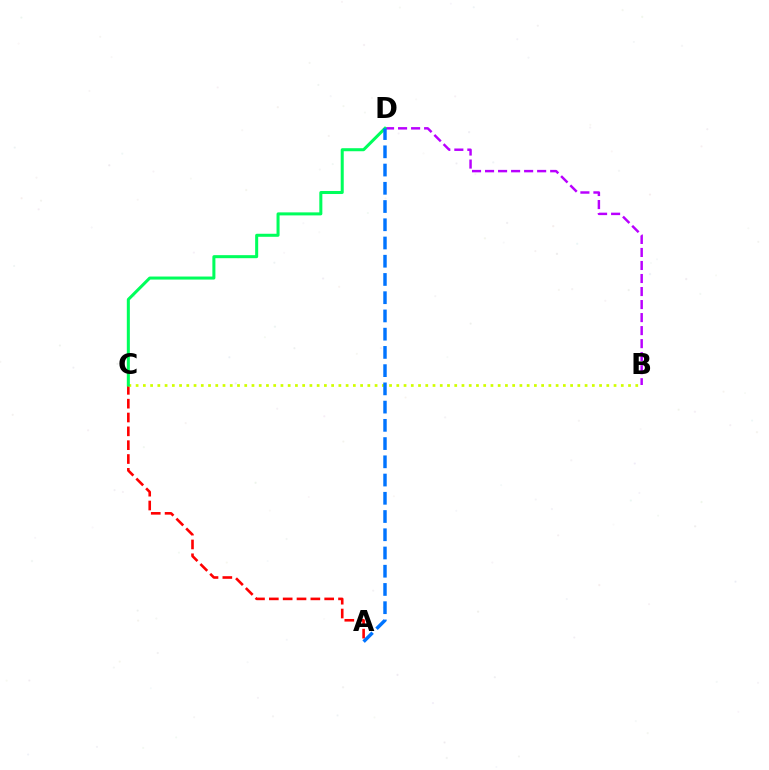{('A', 'C'): [{'color': '#ff0000', 'line_style': 'dashed', 'thickness': 1.88}], ('B', 'C'): [{'color': '#d1ff00', 'line_style': 'dotted', 'thickness': 1.97}], ('B', 'D'): [{'color': '#b900ff', 'line_style': 'dashed', 'thickness': 1.77}], ('C', 'D'): [{'color': '#00ff5c', 'line_style': 'solid', 'thickness': 2.18}], ('A', 'D'): [{'color': '#0074ff', 'line_style': 'dashed', 'thickness': 2.48}]}